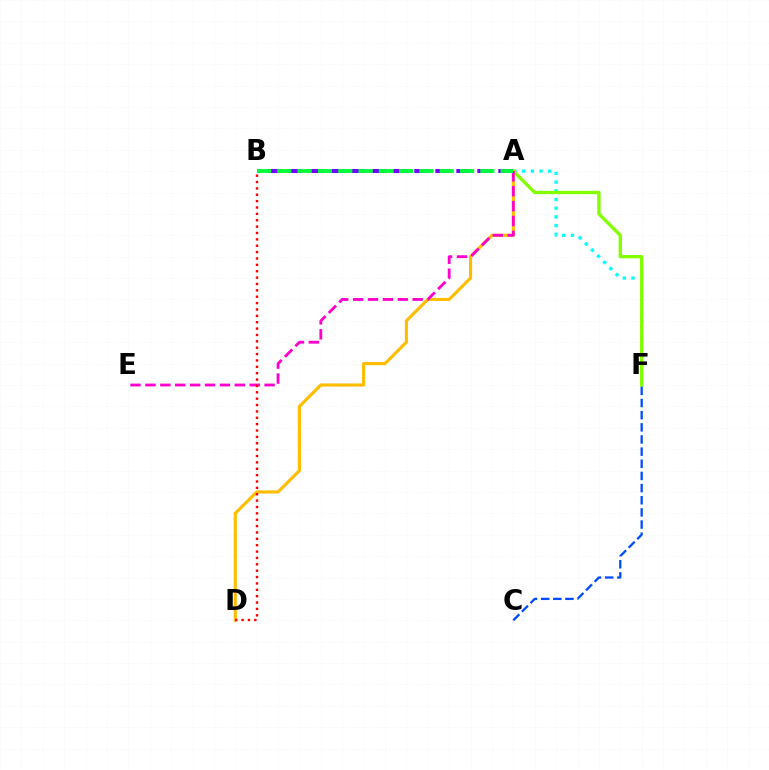{('A', 'F'): [{'color': '#00fff6', 'line_style': 'dotted', 'thickness': 2.36}, {'color': '#84ff00', 'line_style': 'solid', 'thickness': 2.42}], ('A', 'D'): [{'color': '#ffbd00', 'line_style': 'solid', 'thickness': 2.24}], ('A', 'B'): [{'color': '#7200ff', 'line_style': 'dashed', 'thickness': 2.85}, {'color': '#00ff39', 'line_style': 'dashed', 'thickness': 2.76}], ('A', 'E'): [{'color': '#ff00cf', 'line_style': 'dashed', 'thickness': 2.02}], ('C', 'F'): [{'color': '#004bff', 'line_style': 'dashed', 'thickness': 1.65}], ('B', 'D'): [{'color': '#ff0000', 'line_style': 'dotted', 'thickness': 1.73}]}